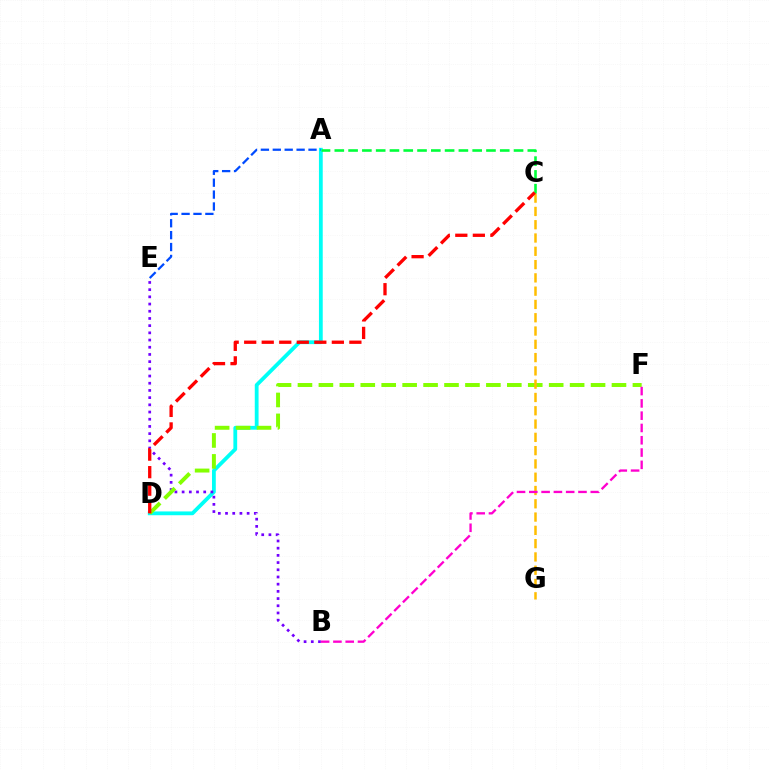{('A', 'D'): [{'color': '#00fff6', 'line_style': 'solid', 'thickness': 2.73}], ('A', 'E'): [{'color': '#004bff', 'line_style': 'dashed', 'thickness': 1.62}], ('B', 'E'): [{'color': '#7200ff', 'line_style': 'dotted', 'thickness': 1.96}], ('D', 'F'): [{'color': '#84ff00', 'line_style': 'dashed', 'thickness': 2.84}], ('C', 'G'): [{'color': '#ffbd00', 'line_style': 'dashed', 'thickness': 1.81}], ('A', 'C'): [{'color': '#00ff39', 'line_style': 'dashed', 'thickness': 1.87}], ('C', 'D'): [{'color': '#ff0000', 'line_style': 'dashed', 'thickness': 2.38}], ('B', 'F'): [{'color': '#ff00cf', 'line_style': 'dashed', 'thickness': 1.67}]}